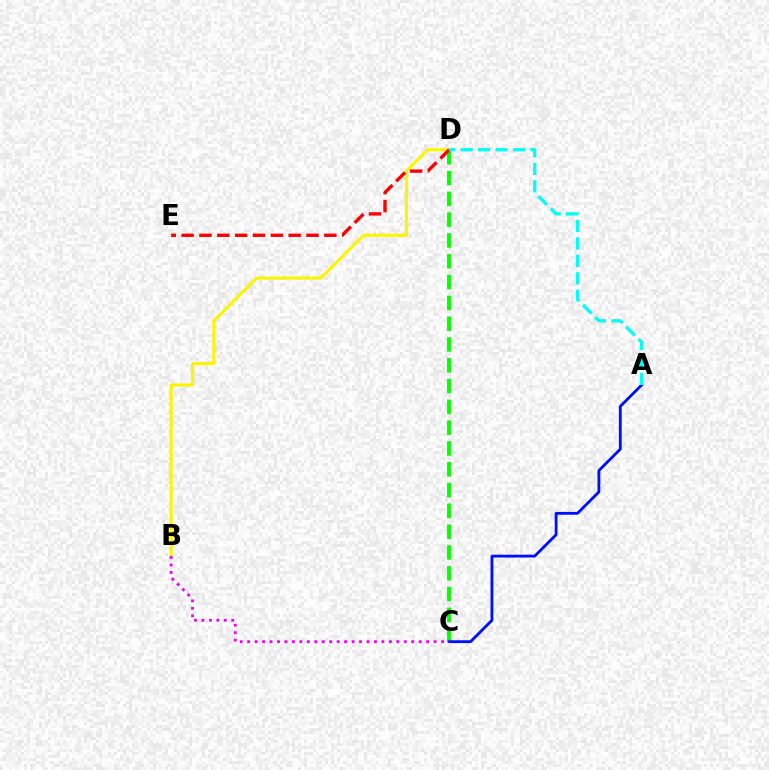{('C', 'D'): [{'color': '#08ff00', 'line_style': 'dashed', 'thickness': 2.83}], ('B', 'D'): [{'color': '#fcf500', 'line_style': 'solid', 'thickness': 2.26}], ('D', 'E'): [{'color': '#ff0000', 'line_style': 'dashed', 'thickness': 2.42}], ('A', 'C'): [{'color': '#0010ff', 'line_style': 'solid', 'thickness': 2.04}], ('A', 'D'): [{'color': '#00fff6', 'line_style': 'dashed', 'thickness': 2.37}], ('B', 'C'): [{'color': '#ee00ff', 'line_style': 'dotted', 'thickness': 2.03}]}